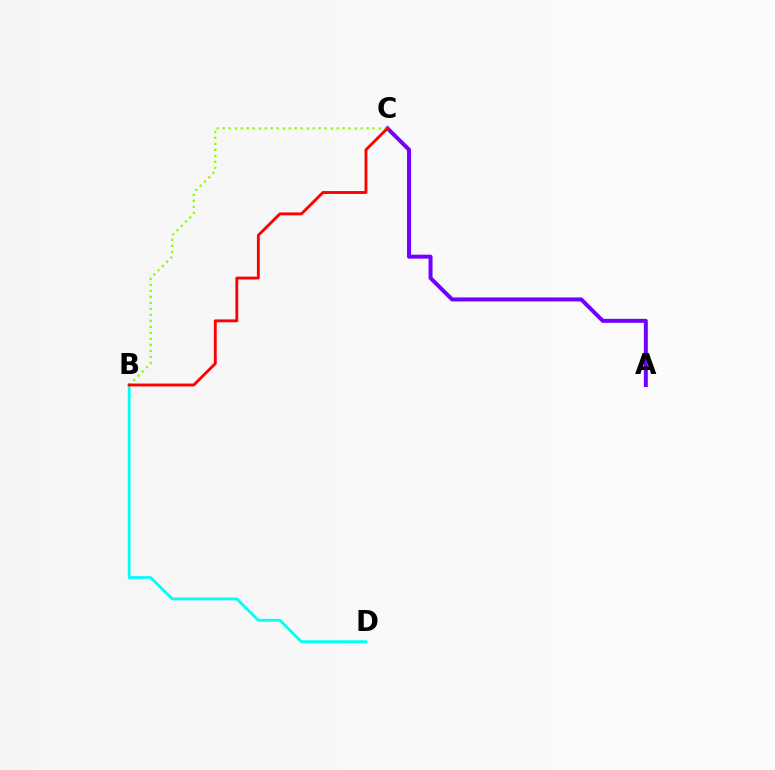{('A', 'C'): [{'color': '#7200ff', 'line_style': 'solid', 'thickness': 2.87}], ('B', 'C'): [{'color': '#84ff00', 'line_style': 'dotted', 'thickness': 1.63}, {'color': '#ff0000', 'line_style': 'solid', 'thickness': 2.06}], ('B', 'D'): [{'color': '#00fff6', 'line_style': 'solid', 'thickness': 2.0}]}